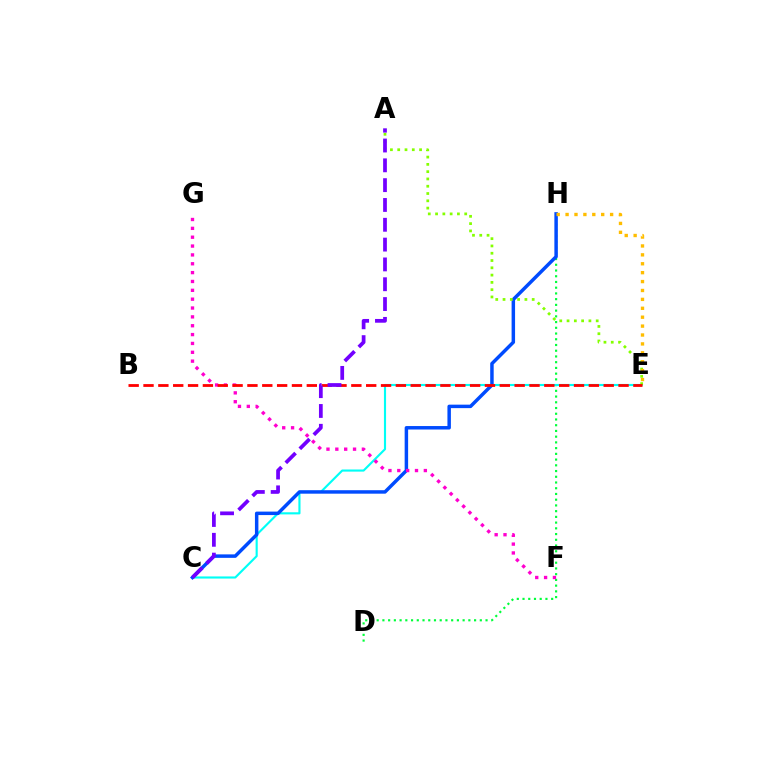{('D', 'H'): [{'color': '#00ff39', 'line_style': 'dotted', 'thickness': 1.56}], ('C', 'E'): [{'color': '#00fff6', 'line_style': 'solid', 'thickness': 1.53}], ('C', 'H'): [{'color': '#004bff', 'line_style': 'solid', 'thickness': 2.5}], ('A', 'E'): [{'color': '#84ff00', 'line_style': 'dotted', 'thickness': 1.98}], ('F', 'G'): [{'color': '#ff00cf', 'line_style': 'dotted', 'thickness': 2.41}], ('B', 'E'): [{'color': '#ff0000', 'line_style': 'dashed', 'thickness': 2.02}], ('E', 'H'): [{'color': '#ffbd00', 'line_style': 'dotted', 'thickness': 2.42}], ('A', 'C'): [{'color': '#7200ff', 'line_style': 'dashed', 'thickness': 2.69}]}